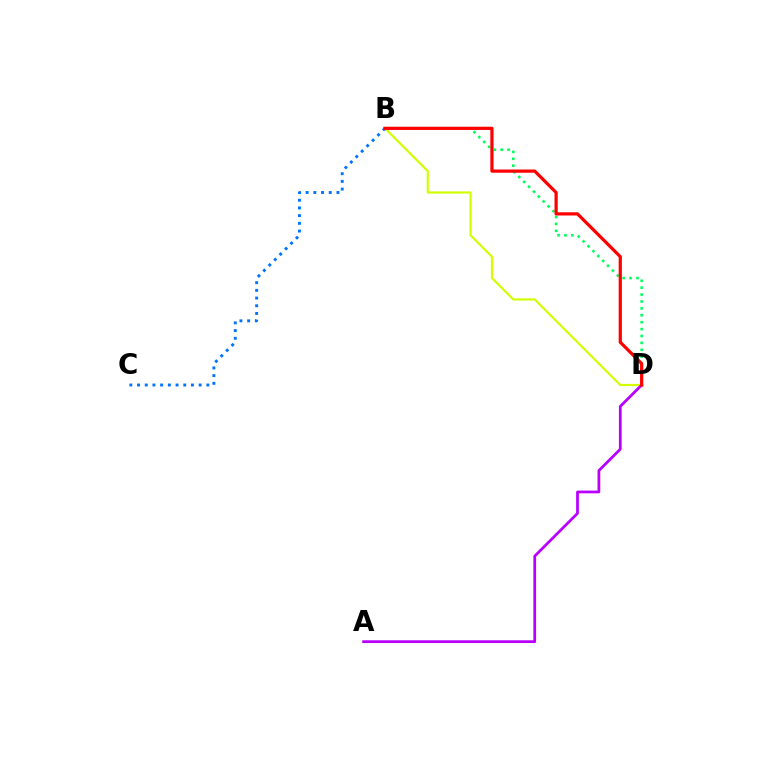{('B', 'D'): [{'color': '#d1ff00', 'line_style': 'solid', 'thickness': 1.57}, {'color': '#00ff5c', 'line_style': 'dotted', 'thickness': 1.88}, {'color': '#ff0000', 'line_style': 'solid', 'thickness': 2.32}], ('B', 'C'): [{'color': '#0074ff', 'line_style': 'dotted', 'thickness': 2.09}], ('A', 'D'): [{'color': '#b900ff', 'line_style': 'solid', 'thickness': 1.98}]}